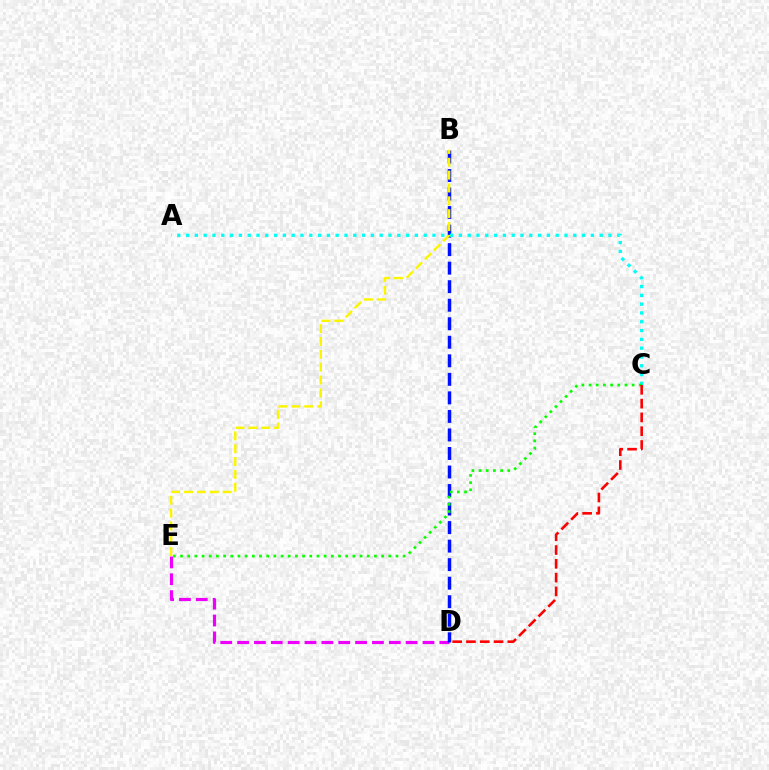{('D', 'E'): [{'color': '#ee00ff', 'line_style': 'dashed', 'thickness': 2.29}], ('B', 'D'): [{'color': '#0010ff', 'line_style': 'dashed', 'thickness': 2.52}], ('A', 'C'): [{'color': '#00fff6', 'line_style': 'dotted', 'thickness': 2.39}], ('C', 'E'): [{'color': '#08ff00', 'line_style': 'dotted', 'thickness': 1.95}], ('B', 'E'): [{'color': '#fcf500', 'line_style': 'dashed', 'thickness': 1.75}], ('C', 'D'): [{'color': '#ff0000', 'line_style': 'dashed', 'thickness': 1.87}]}